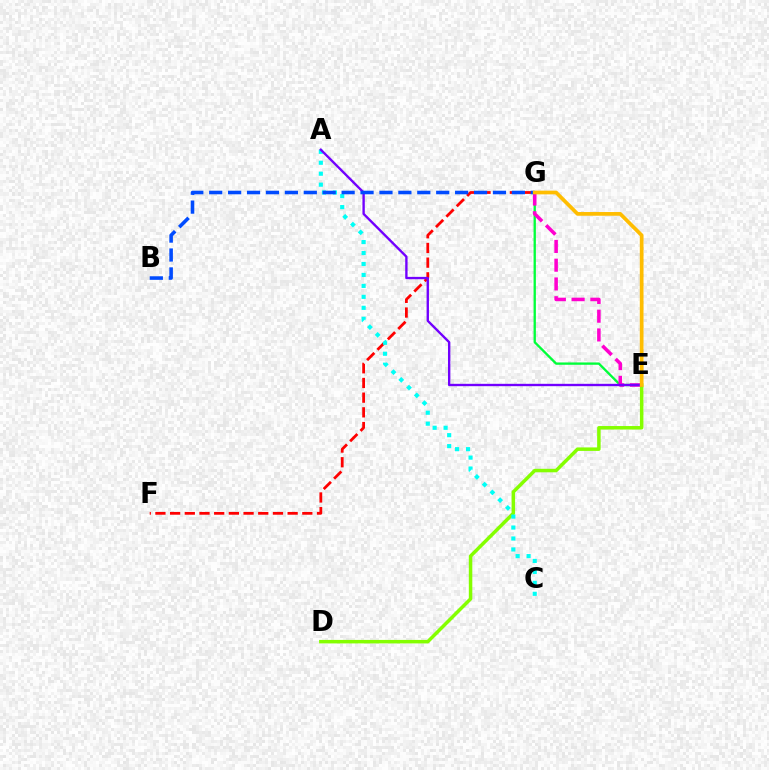{('D', 'E'): [{'color': '#84ff00', 'line_style': 'solid', 'thickness': 2.52}], ('F', 'G'): [{'color': '#ff0000', 'line_style': 'dashed', 'thickness': 2.0}], ('A', 'C'): [{'color': '#00fff6', 'line_style': 'dotted', 'thickness': 2.98}], ('E', 'G'): [{'color': '#00ff39', 'line_style': 'solid', 'thickness': 1.68}, {'color': '#ff00cf', 'line_style': 'dashed', 'thickness': 2.55}, {'color': '#ffbd00', 'line_style': 'solid', 'thickness': 2.67}], ('A', 'E'): [{'color': '#7200ff', 'line_style': 'solid', 'thickness': 1.7}], ('B', 'G'): [{'color': '#004bff', 'line_style': 'dashed', 'thickness': 2.57}]}